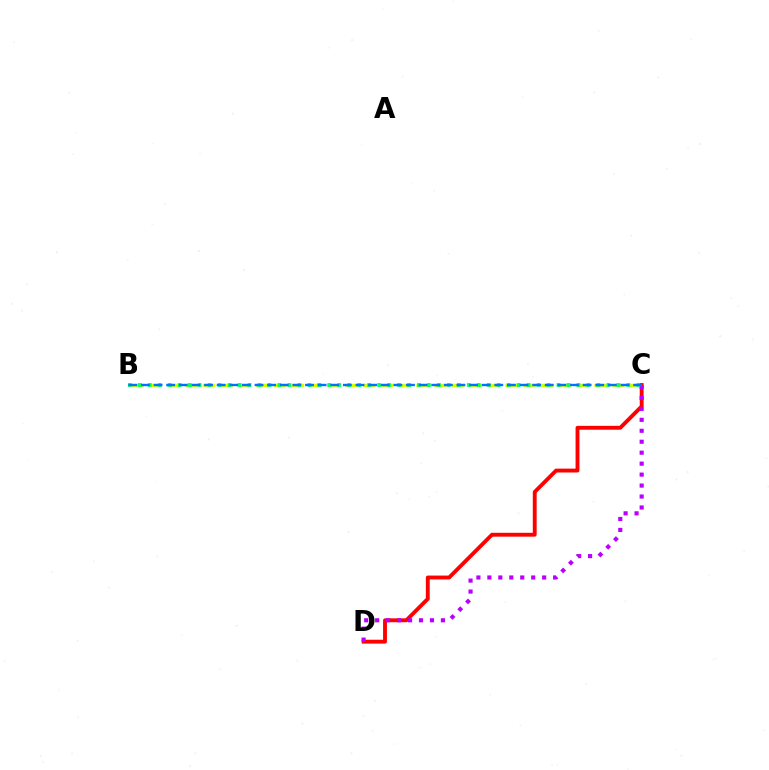{('B', 'C'): [{'color': '#d1ff00', 'line_style': 'dashed', 'thickness': 2.42}, {'color': '#00ff5c', 'line_style': 'dotted', 'thickness': 2.71}, {'color': '#0074ff', 'line_style': 'dashed', 'thickness': 1.71}], ('C', 'D'): [{'color': '#ff0000', 'line_style': 'solid', 'thickness': 2.78}, {'color': '#b900ff', 'line_style': 'dotted', 'thickness': 2.98}]}